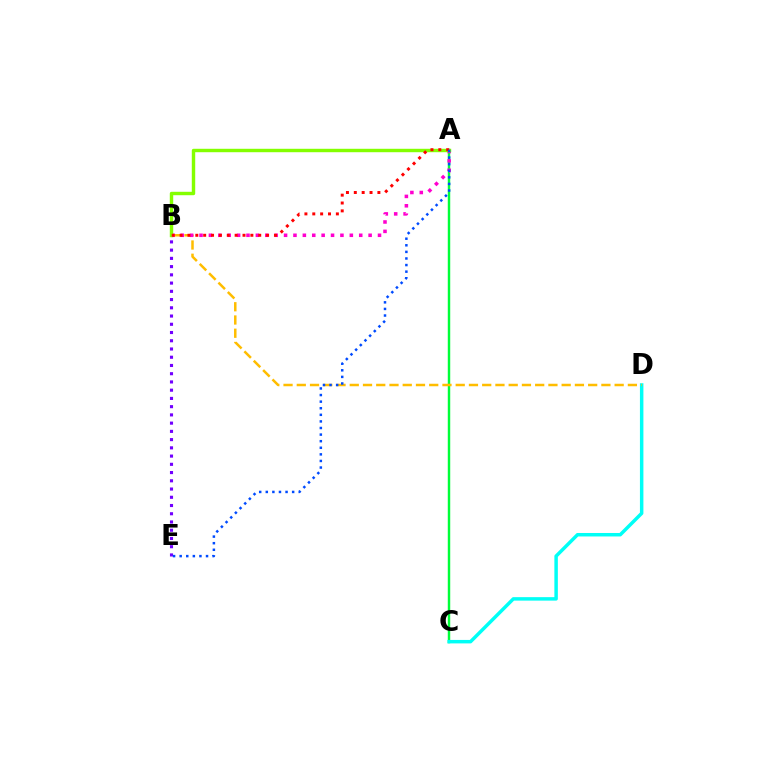{('A', 'C'): [{'color': '#00ff39', 'line_style': 'solid', 'thickness': 1.76}], ('C', 'D'): [{'color': '#00fff6', 'line_style': 'solid', 'thickness': 2.5}], ('B', 'E'): [{'color': '#7200ff', 'line_style': 'dotted', 'thickness': 2.24}], ('B', 'D'): [{'color': '#ffbd00', 'line_style': 'dashed', 'thickness': 1.8}], ('A', 'B'): [{'color': '#ff00cf', 'line_style': 'dotted', 'thickness': 2.55}, {'color': '#84ff00', 'line_style': 'solid', 'thickness': 2.46}, {'color': '#ff0000', 'line_style': 'dotted', 'thickness': 2.14}], ('A', 'E'): [{'color': '#004bff', 'line_style': 'dotted', 'thickness': 1.79}]}